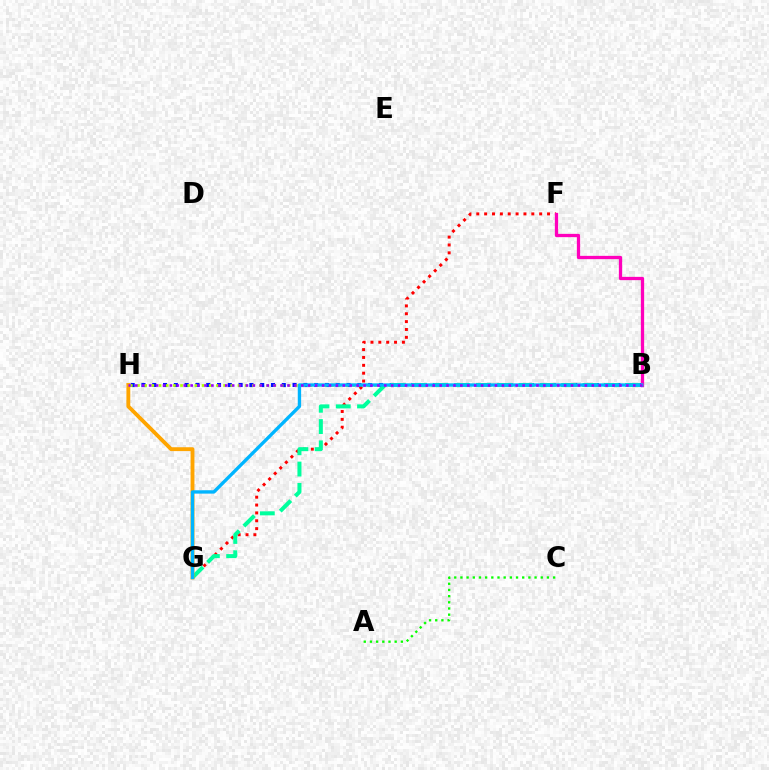{('B', 'H'): [{'color': '#0010ff', 'line_style': 'dotted', 'thickness': 2.93}, {'color': '#b3ff00', 'line_style': 'dotted', 'thickness': 1.95}, {'color': '#9b00ff', 'line_style': 'dotted', 'thickness': 1.88}], ('A', 'C'): [{'color': '#08ff00', 'line_style': 'dotted', 'thickness': 1.68}], ('F', 'G'): [{'color': '#ff0000', 'line_style': 'dotted', 'thickness': 2.14}], ('B', 'G'): [{'color': '#00ff9d', 'line_style': 'dashed', 'thickness': 2.89}, {'color': '#00b5ff', 'line_style': 'solid', 'thickness': 2.42}], ('B', 'F'): [{'color': '#ff00bd', 'line_style': 'solid', 'thickness': 2.36}], ('G', 'H'): [{'color': '#ffa500', 'line_style': 'solid', 'thickness': 2.78}]}